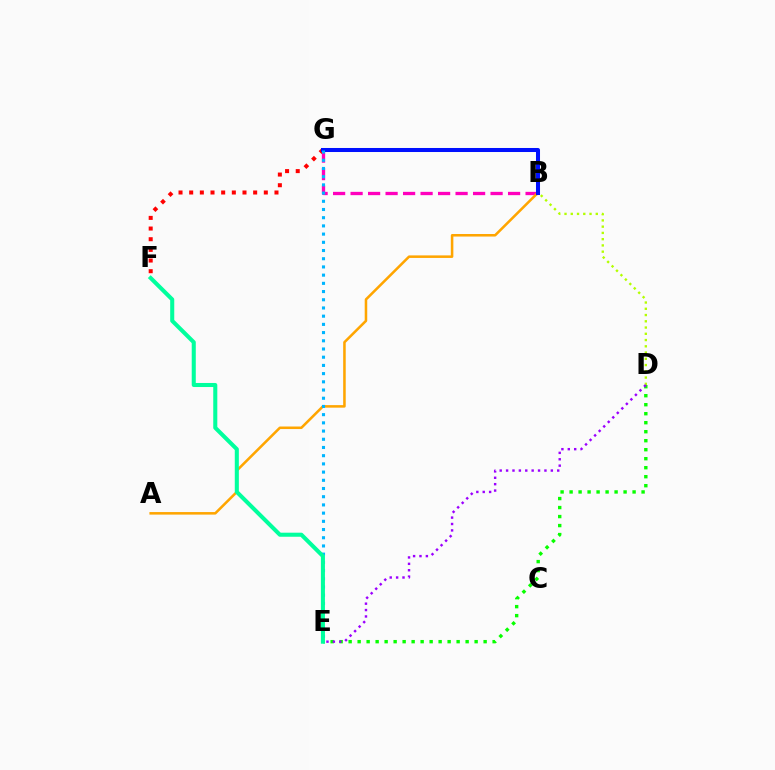{('B', 'G'): [{'color': '#ff00bd', 'line_style': 'dashed', 'thickness': 2.38}, {'color': '#0010ff', 'line_style': 'solid', 'thickness': 2.9}], ('A', 'B'): [{'color': '#ffa500', 'line_style': 'solid', 'thickness': 1.83}], ('D', 'E'): [{'color': '#08ff00', 'line_style': 'dotted', 'thickness': 2.45}, {'color': '#9b00ff', 'line_style': 'dotted', 'thickness': 1.74}], ('F', 'G'): [{'color': '#ff0000', 'line_style': 'dotted', 'thickness': 2.9}], ('B', 'D'): [{'color': '#b3ff00', 'line_style': 'dotted', 'thickness': 1.7}], ('E', 'G'): [{'color': '#00b5ff', 'line_style': 'dotted', 'thickness': 2.23}], ('E', 'F'): [{'color': '#00ff9d', 'line_style': 'solid', 'thickness': 2.92}]}